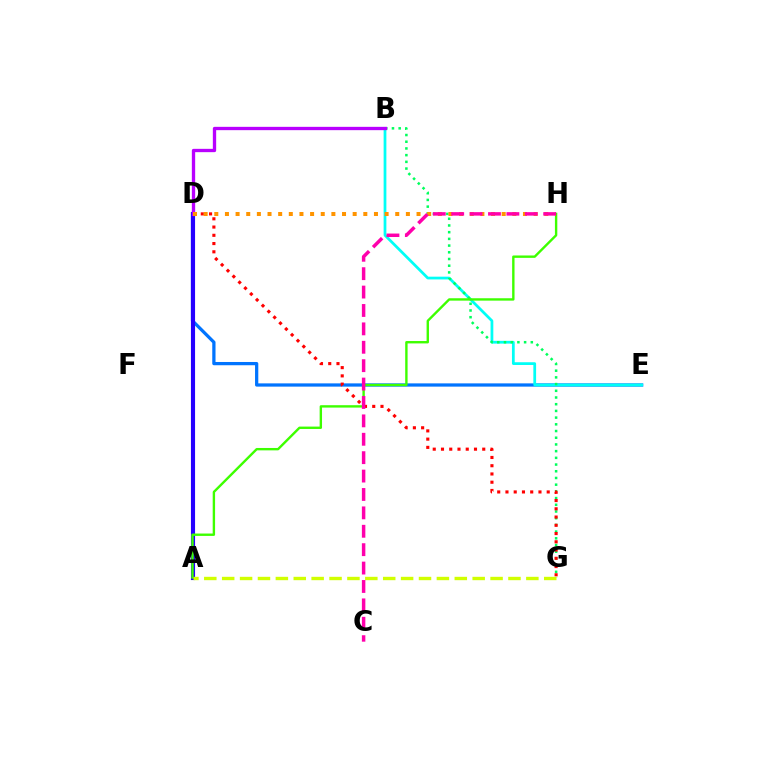{('D', 'E'): [{'color': '#0074ff', 'line_style': 'solid', 'thickness': 2.34}], ('B', 'E'): [{'color': '#00fff6', 'line_style': 'solid', 'thickness': 1.98}], ('B', 'G'): [{'color': '#00ff5c', 'line_style': 'dotted', 'thickness': 1.82}], ('D', 'G'): [{'color': '#ff0000', 'line_style': 'dotted', 'thickness': 2.24}], ('A', 'D'): [{'color': '#2500ff', 'line_style': 'solid', 'thickness': 2.97}], ('A', 'H'): [{'color': '#3dff00', 'line_style': 'solid', 'thickness': 1.72}], ('B', 'D'): [{'color': '#b900ff', 'line_style': 'solid', 'thickness': 2.39}], ('D', 'H'): [{'color': '#ff9400', 'line_style': 'dotted', 'thickness': 2.89}], ('A', 'G'): [{'color': '#d1ff00', 'line_style': 'dashed', 'thickness': 2.43}], ('C', 'H'): [{'color': '#ff00ac', 'line_style': 'dashed', 'thickness': 2.5}]}